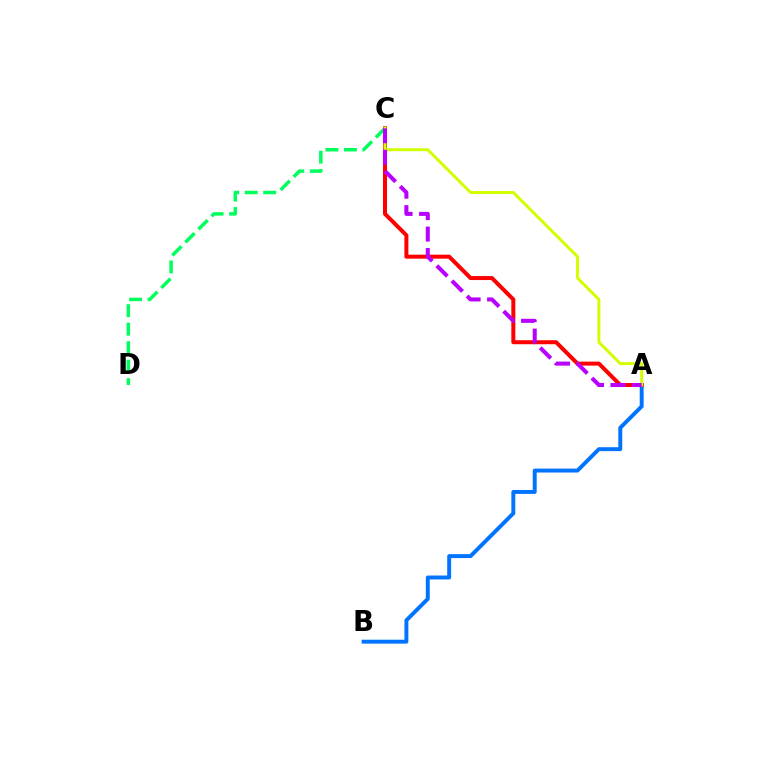{('A', 'B'): [{'color': '#0074ff', 'line_style': 'solid', 'thickness': 2.83}], ('C', 'D'): [{'color': '#00ff5c', 'line_style': 'dashed', 'thickness': 2.51}], ('A', 'C'): [{'color': '#ff0000', 'line_style': 'solid', 'thickness': 2.88}, {'color': '#d1ff00', 'line_style': 'solid', 'thickness': 2.14}, {'color': '#b900ff', 'line_style': 'dashed', 'thickness': 2.91}]}